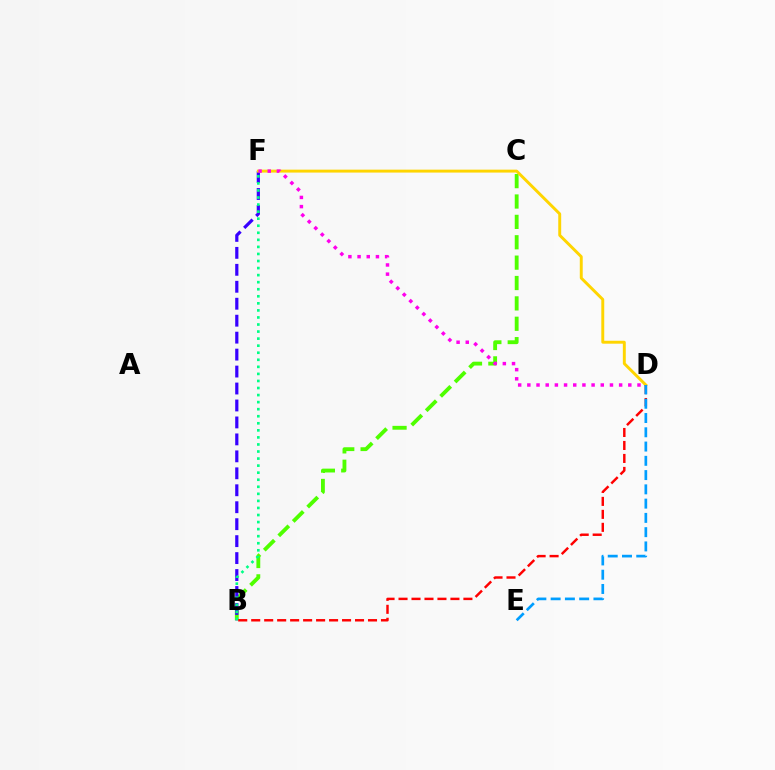{('B', 'C'): [{'color': '#4fff00', 'line_style': 'dashed', 'thickness': 2.77}], ('B', 'F'): [{'color': '#3700ff', 'line_style': 'dashed', 'thickness': 2.3}, {'color': '#00ff86', 'line_style': 'dotted', 'thickness': 1.92}], ('D', 'F'): [{'color': '#ffd500', 'line_style': 'solid', 'thickness': 2.11}, {'color': '#ff00ed', 'line_style': 'dotted', 'thickness': 2.49}], ('B', 'D'): [{'color': '#ff0000', 'line_style': 'dashed', 'thickness': 1.76}], ('D', 'E'): [{'color': '#009eff', 'line_style': 'dashed', 'thickness': 1.94}]}